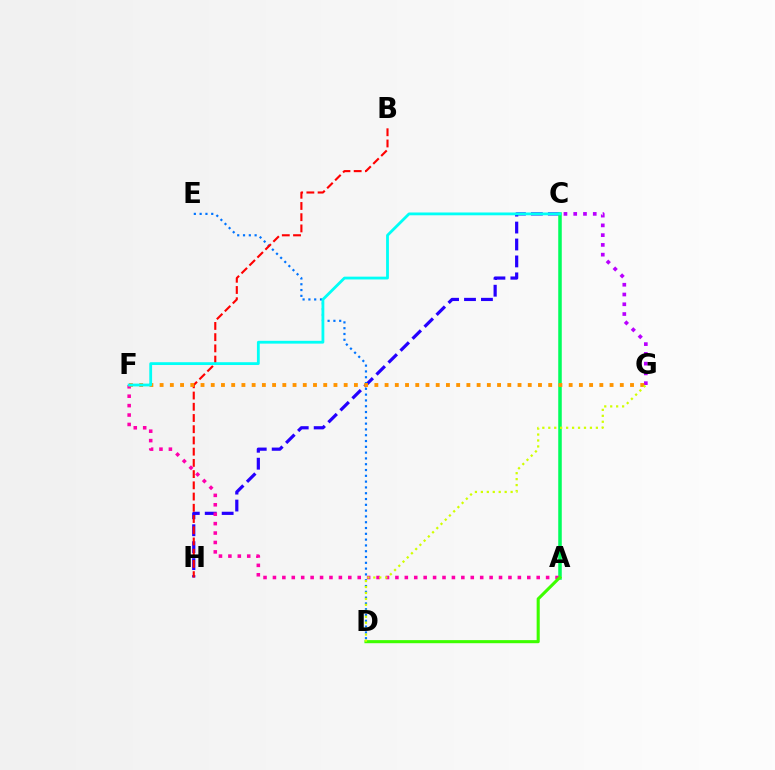{('C', 'H'): [{'color': '#2500ff', 'line_style': 'dashed', 'thickness': 2.3}], ('C', 'G'): [{'color': '#b900ff', 'line_style': 'dotted', 'thickness': 2.65}], ('A', 'C'): [{'color': '#00ff5c', 'line_style': 'solid', 'thickness': 2.54}], ('D', 'E'): [{'color': '#0074ff', 'line_style': 'dotted', 'thickness': 1.58}], ('B', 'H'): [{'color': '#ff0000', 'line_style': 'dashed', 'thickness': 1.52}], ('A', 'F'): [{'color': '#ff00ac', 'line_style': 'dotted', 'thickness': 2.56}], ('F', 'G'): [{'color': '#ff9400', 'line_style': 'dotted', 'thickness': 2.78}], ('A', 'D'): [{'color': '#3dff00', 'line_style': 'solid', 'thickness': 2.22}], ('C', 'F'): [{'color': '#00fff6', 'line_style': 'solid', 'thickness': 2.02}], ('D', 'G'): [{'color': '#d1ff00', 'line_style': 'dotted', 'thickness': 1.62}]}